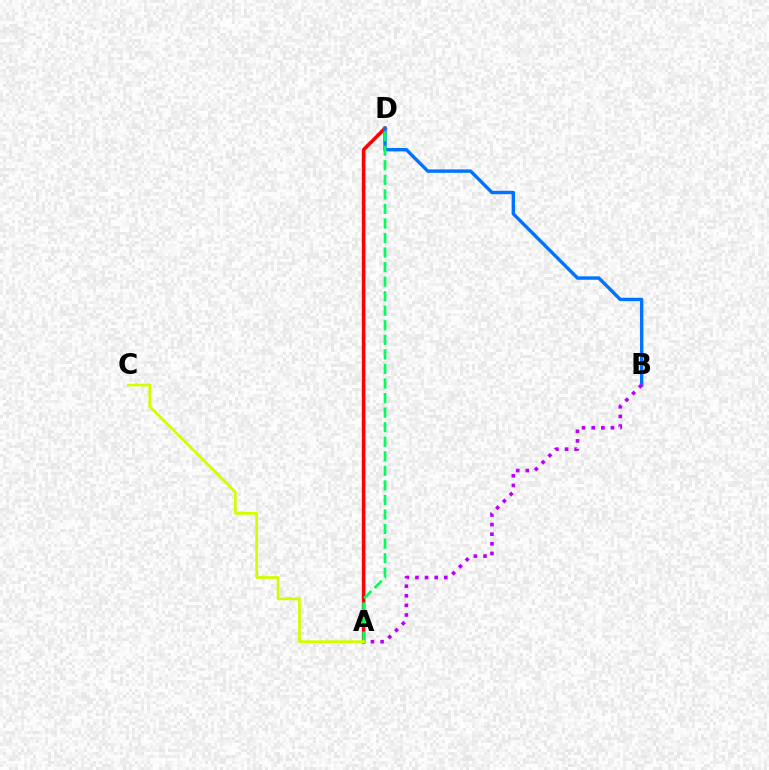{('A', 'D'): [{'color': '#ff0000', 'line_style': 'solid', 'thickness': 2.57}, {'color': '#00ff5c', 'line_style': 'dashed', 'thickness': 1.98}], ('B', 'D'): [{'color': '#0074ff', 'line_style': 'solid', 'thickness': 2.46}], ('A', 'B'): [{'color': '#b900ff', 'line_style': 'dotted', 'thickness': 2.61}], ('A', 'C'): [{'color': '#d1ff00', 'line_style': 'solid', 'thickness': 1.98}]}